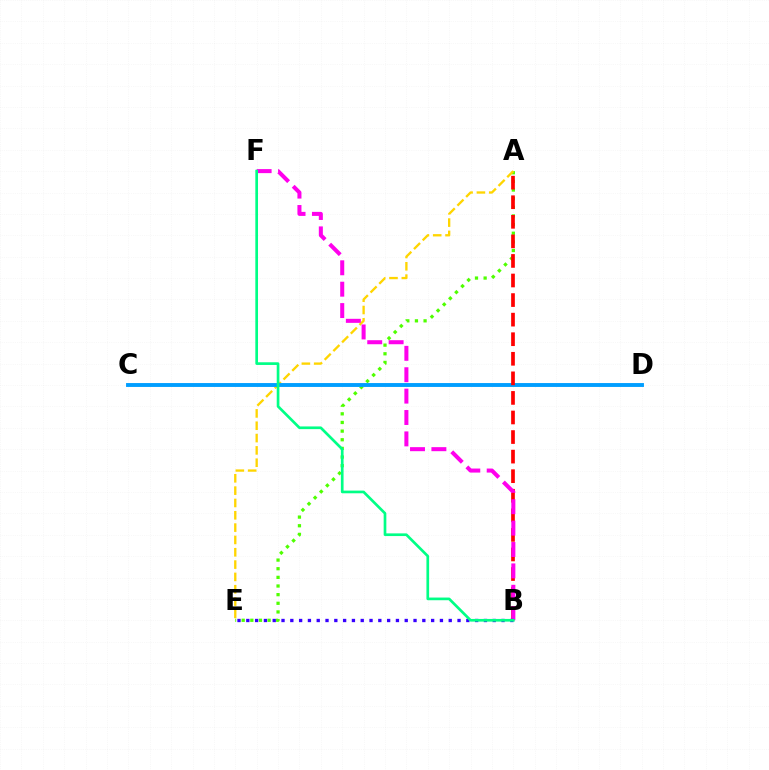{('A', 'E'): [{'color': '#4fff00', 'line_style': 'dotted', 'thickness': 2.35}, {'color': '#ffd500', 'line_style': 'dashed', 'thickness': 1.67}], ('C', 'D'): [{'color': '#009eff', 'line_style': 'solid', 'thickness': 2.8}], ('A', 'B'): [{'color': '#ff0000', 'line_style': 'dashed', 'thickness': 2.66}], ('B', 'F'): [{'color': '#ff00ed', 'line_style': 'dashed', 'thickness': 2.91}, {'color': '#00ff86', 'line_style': 'solid', 'thickness': 1.93}], ('B', 'E'): [{'color': '#3700ff', 'line_style': 'dotted', 'thickness': 2.39}]}